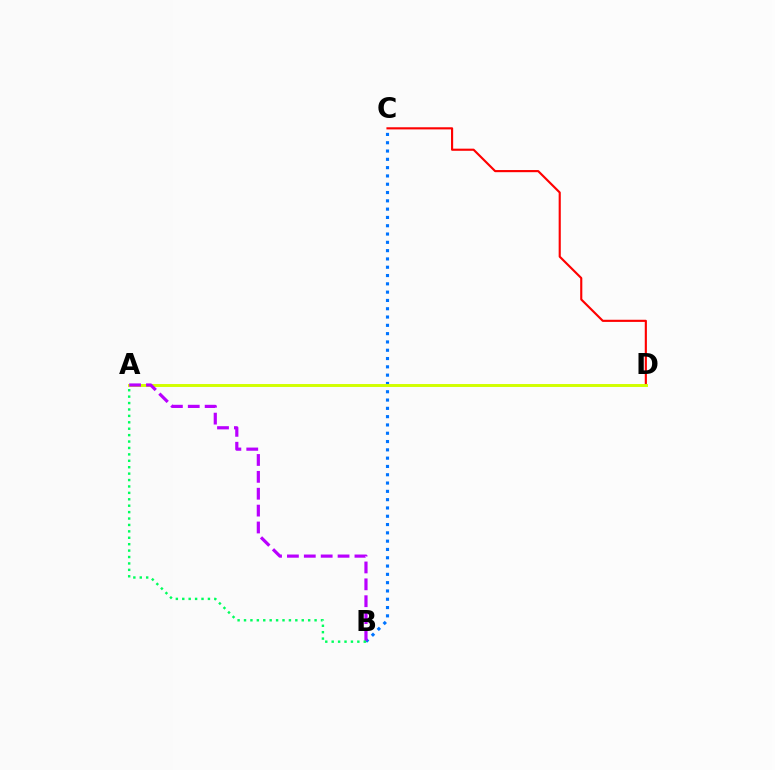{('B', 'C'): [{'color': '#0074ff', 'line_style': 'dotted', 'thickness': 2.26}], ('C', 'D'): [{'color': '#ff0000', 'line_style': 'solid', 'thickness': 1.54}], ('A', 'D'): [{'color': '#d1ff00', 'line_style': 'solid', 'thickness': 2.11}], ('A', 'B'): [{'color': '#b900ff', 'line_style': 'dashed', 'thickness': 2.29}, {'color': '#00ff5c', 'line_style': 'dotted', 'thickness': 1.74}]}